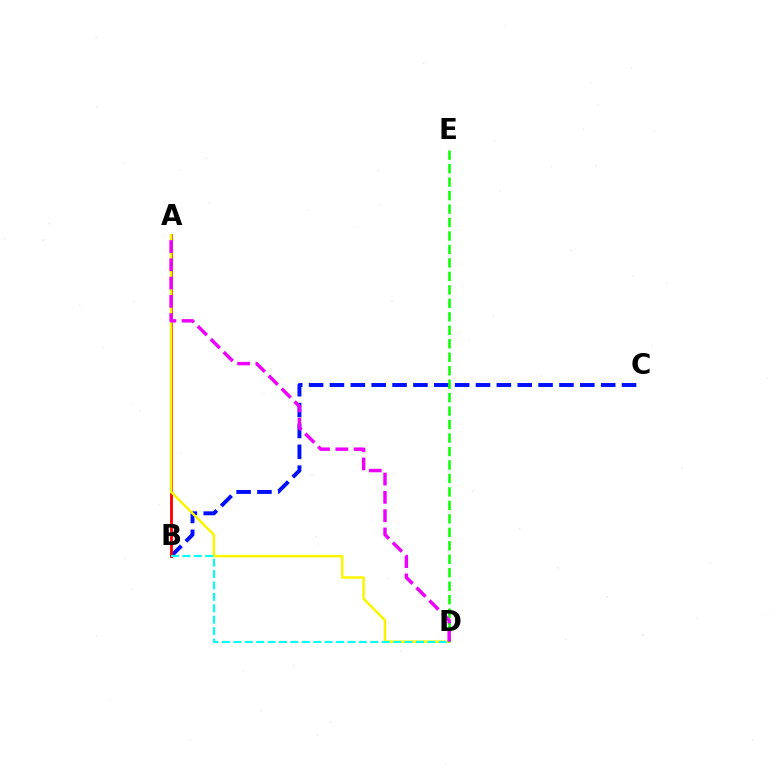{('B', 'C'): [{'color': '#0010ff', 'line_style': 'dashed', 'thickness': 2.83}], ('A', 'B'): [{'color': '#ff0000', 'line_style': 'solid', 'thickness': 2.05}], ('A', 'D'): [{'color': '#fcf500', 'line_style': 'solid', 'thickness': 1.8}, {'color': '#ee00ff', 'line_style': 'dashed', 'thickness': 2.48}], ('D', 'E'): [{'color': '#08ff00', 'line_style': 'dashed', 'thickness': 1.83}], ('B', 'D'): [{'color': '#00fff6', 'line_style': 'dashed', 'thickness': 1.55}]}